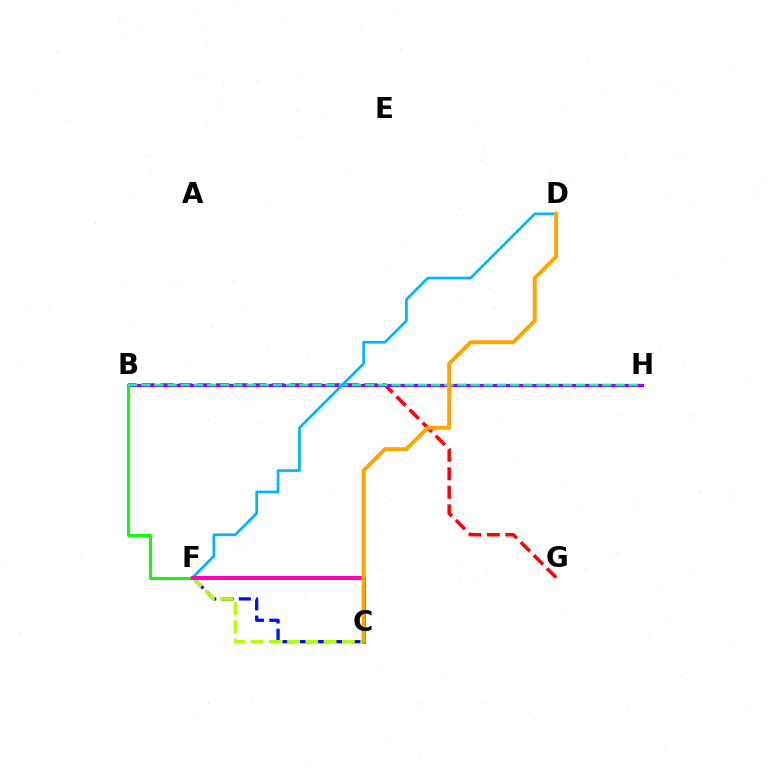{('B', 'G'): [{'color': '#ff0000', 'line_style': 'dashed', 'thickness': 2.52}], ('C', 'F'): [{'color': '#0010ff', 'line_style': 'dashed', 'thickness': 2.35}, {'color': '#b3ff00', 'line_style': 'dashed', 'thickness': 2.48}, {'color': '#ff00bd', 'line_style': 'solid', 'thickness': 2.88}], ('B', 'H'): [{'color': '#9b00ff', 'line_style': 'solid', 'thickness': 2.3}, {'color': '#00ff9d', 'line_style': 'dashed', 'thickness': 1.79}], ('B', 'F'): [{'color': '#08ff00', 'line_style': 'solid', 'thickness': 2.13}], ('D', 'F'): [{'color': '#00b5ff', 'line_style': 'solid', 'thickness': 1.94}], ('C', 'D'): [{'color': '#ffa500', 'line_style': 'solid', 'thickness': 2.84}]}